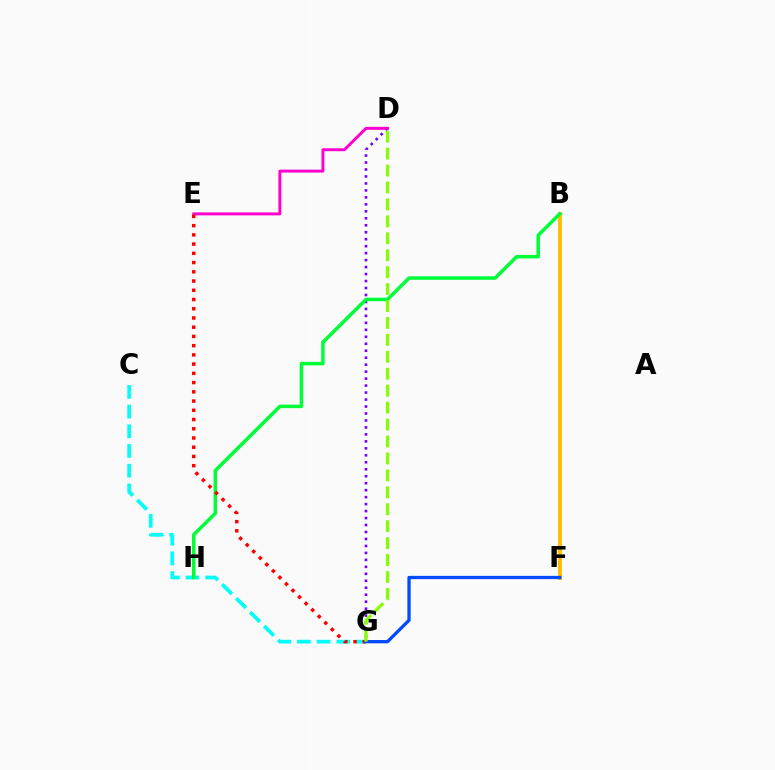{('B', 'F'): [{'color': '#ffbd00', 'line_style': 'solid', 'thickness': 2.83}], ('C', 'G'): [{'color': '#00fff6', 'line_style': 'dashed', 'thickness': 2.68}], ('D', 'G'): [{'color': '#7200ff', 'line_style': 'dotted', 'thickness': 1.89}, {'color': '#84ff00', 'line_style': 'dashed', 'thickness': 2.3}], ('B', 'H'): [{'color': '#00ff39', 'line_style': 'solid', 'thickness': 2.53}], ('D', 'E'): [{'color': '#ff00cf', 'line_style': 'solid', 'thickness': 2.12}], ('E', 'G'): [{'color': '#ff0000', 'line_style': 'dotted', 'thickness': 2.51}], ('F', 'G'): [{'color': '#004bff', 'line_style': 'solid', 'thickness': 2.37}]}